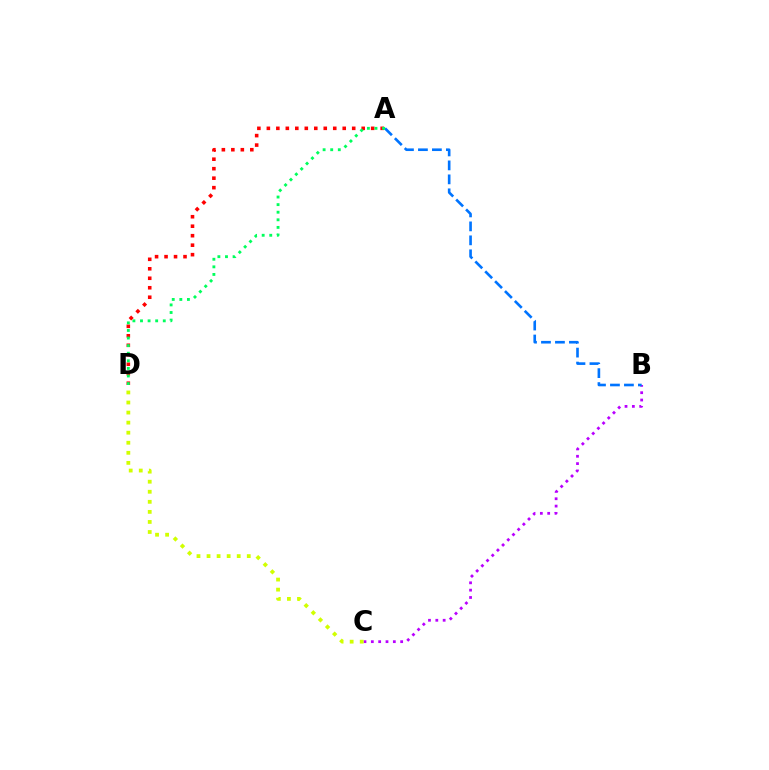{('B', 'C'): [{'color': '#b900ff', 'line_style': 'dotted', 'thickness': 1.99}], ('A', 'B'): [{'color': '#0074ff', 'line_style': 'dashed', 'thickness': 1.9}], ('A', 'D'): [{'color': '#ff0000', 'line_style': 'dotted', 'thickness': 2.58}, {'color': '#00ff5c', 'line_style': 'dotted', 'thickness': 2.06}], ('C', 'D'): [{'color': '#d1ff00', 'line_style': 'dotted', 'thickness': 2.73}]}